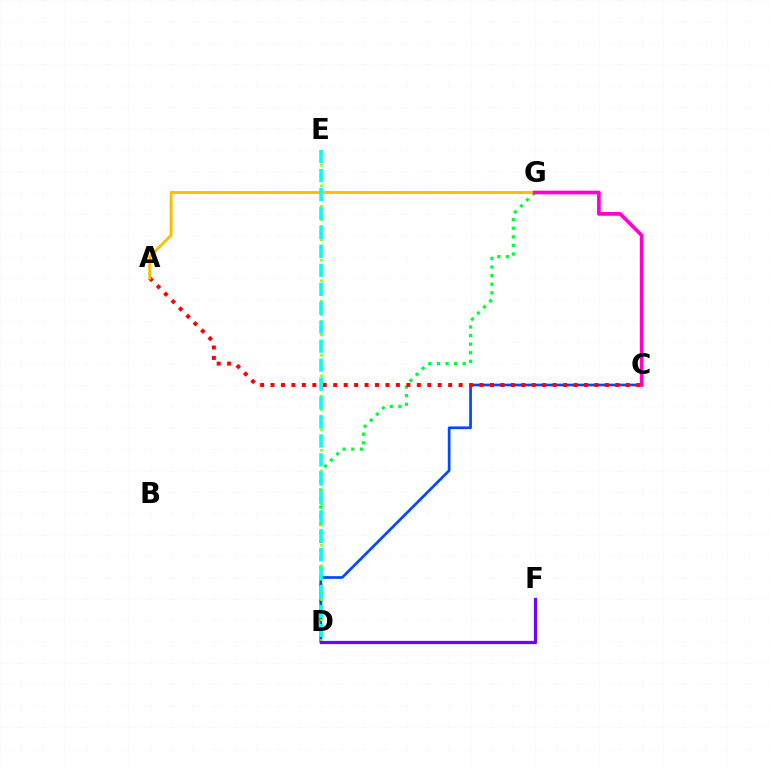{('D', 'G'): [{'color': '#00ff39', 'line_style': 'dotted', 'thickness': 2.34}], ('C', 'D'): [{'color': '#004bff', 'line_style': 'solid', 'thickness': 1.96}], ('A', 'C'): [{'color': '#ff0000', 'line_style': 'dotted', 'thickness': 2.84}], ('D', 'E'): [{'color': '#84ff00', 'line_style': 'dotted', 'thickness': 1.84}, {'color': '#00fff6', 'line_style': 'dashed', 'thickness': 2.57}], ('A', 'G'): [{'color': '#ffbd00', 'line_style': 'solid', 'thickness': 2.08}], ('C', 'G'): [{'color': '#ff00cf', 'line_style': 'solid', 'thickness': 2.66}], ('D', 'F'): [{'color': '#7200ff', 'line_style': 'solid', 'thickness': 2.33}]}